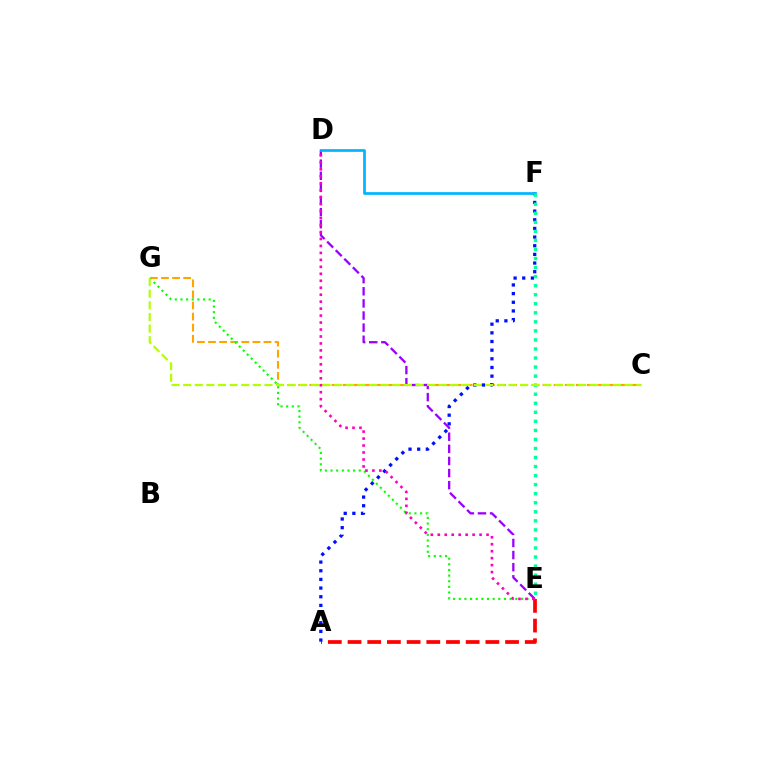{('A', 'E'): [{'color': '#ff0000', 'line_style': 'dashed', 'thickness': 2.68}], ('C', 'G'): [{'color': '#ffa500', 'line_style': 'dashed', 'thickness': 1.51}, {'color': '#b3ff00', 'line_style': 'dashed', 'thickness': 1.58}], ('E', 'G'): [{'color': '#08ff00', 'line_style': 'dotted', 'thickness': 1.53}], ('A', 'F'): [{'color': '#0010ff', 'line_style': 'dotted', 'thickness': 2.35}], ('D', 'E'): [{'color': '#9b00ff', 'line_style': 'dashed', 'thickness': 1.65}, {'color': '#ff00bd', 'line_style': 'dotted', 'thickness': 1.89}], ('D', 'F'): [{'color': '#00b5ff', 'line_style': 'solid', 'thickness': 1.95}], ('E', 'F'): [{'color': '#00ff9d', 'line_style': 'dotted', 'thickness': 2.46}]}